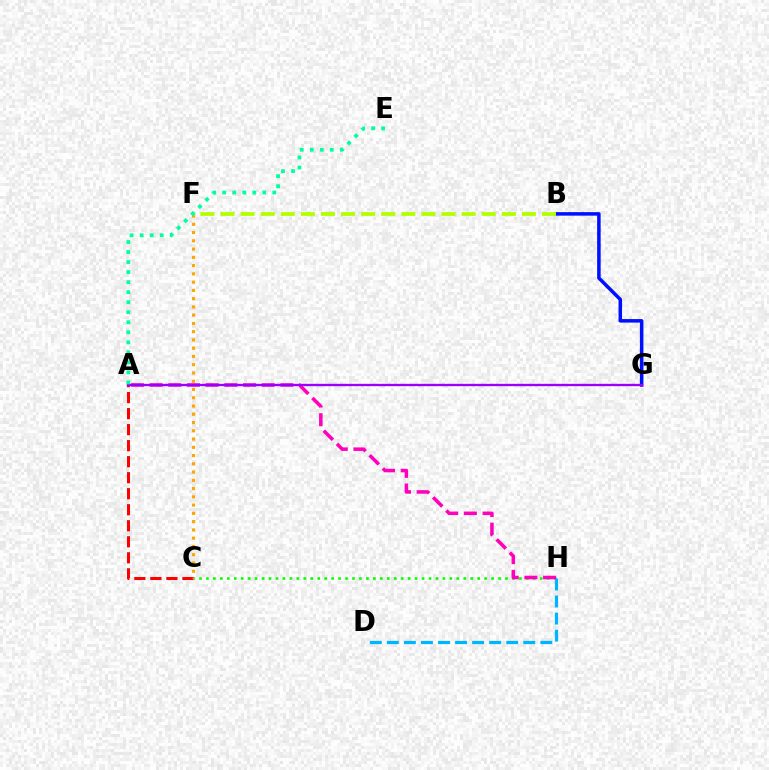{('C', 'H'): [{'color': '#08ff00', 'line_style': 'dotted', 'thickness': 1.89}], ('D', 'H'): [{'color': '#00b5ff', 'line_style': 'dashed', 'thickness': 2.32}], ('A', 'C'): [{'color': '#ff0000', 'line_style': 'dashed', 'thickness': 2.18}], ('A', 'H'): [{'color': '#ff00bd', 'line_style': 'dashed', 'thickness': 2.54}], ('B', 'G'): [{'color': '#0010ff', 'line_style': 'solid', 'thickness': 2.54}], ('C', 'F'): [{'color': '#ffa500', 'line_style': 'dotted', 'thickness': 2.24}], ('A', 'G'): [{'color': '#9b00ff', 'line_style': 'solid', 'thickness': 1.68}], ('B', 'F'): [{'color': '#b3ff00', 'line_style': 'dashed', 'thickness': 2.73}], ('A', 'E'): [{'color': '#00ff9d', 'line_style': 'dotted', 'thickness': 2.72}]}